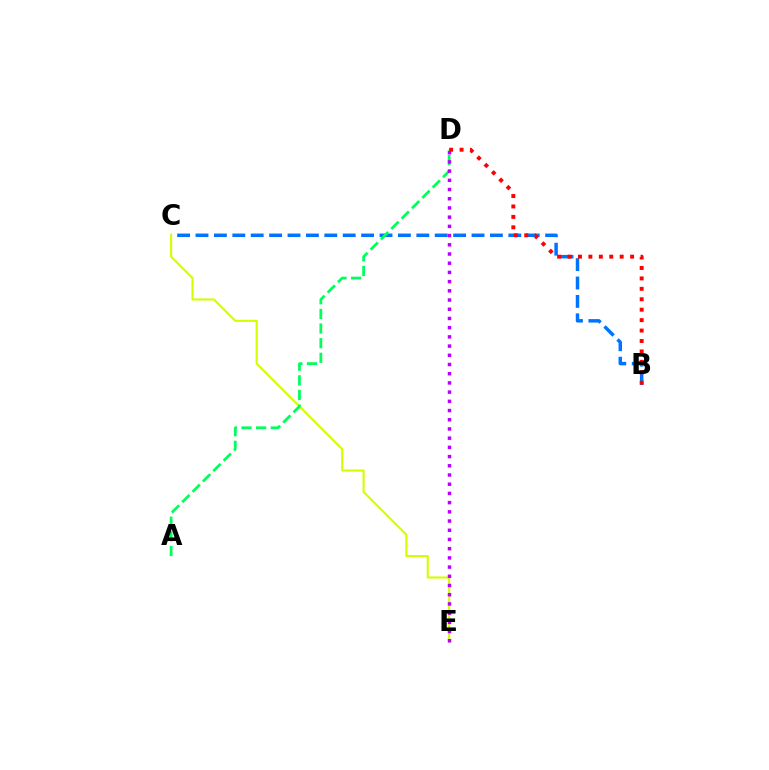{('B', 'C'): [{'color': '#0074ff', 'line_style': 'dashed', 'thickness': 2.5}], ('C', 'E'): [{'color': '#d1ff00', 'line_style': 'solid', 'thickness': 1.52}], ('A', 'D'): [{'color': '#00ff5c', 'line_style': 'dashed', 'thickness': 1.99}], ('B', 'D'): [{'color': '#ff0000', 'line_style': 'dotted', 'thickness': 2.83}], ('D', 'E'): [{'color': '#b900ff', 'line_style': 'dotted', 'thickness': 2.5}]}